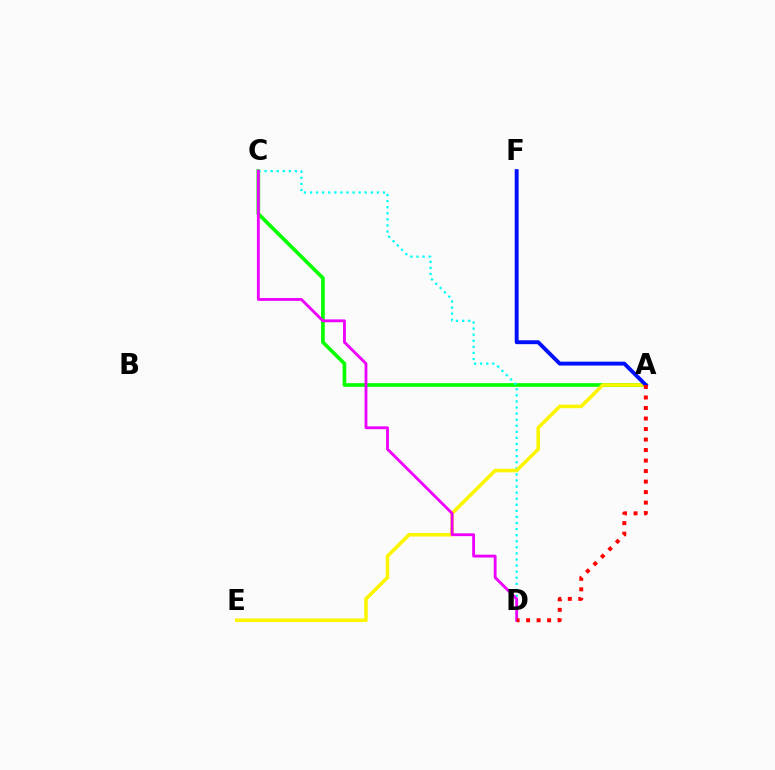{('A', 'C'): [{'color': '#08ff00', 'line_style': 'solid', 'thickness': 2.65}], ('C', 'D'): [{'color': '#00fff6', 'line_style': 'dotted', 'thickness': 1.65}, {'color': '#ee00ff', 'line_style': 'solid', 'thickness': 2.05}], ('A', 'E'): [{'color': '#fcf500', 'line_style': 'solid', 'thickness': 2.56}], ('A', 'F'): [{'color': '#0010ff', 'line_style': 'solid', 'thickness': 2.8}], ('A', 'D'): [{'color': '#ff0000', 'line_style': 'dotted', 'thickness': 2.86}]}